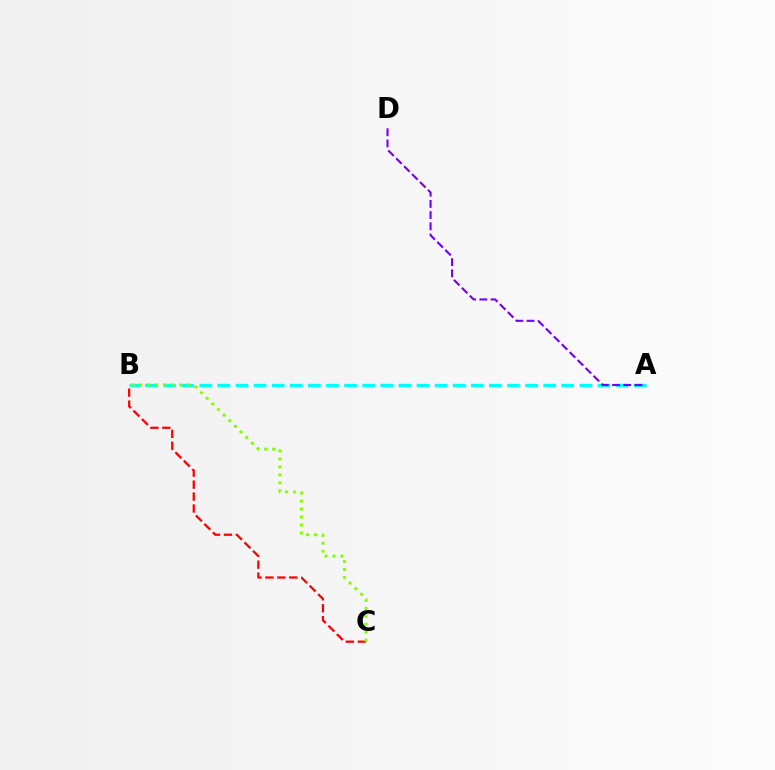{('A', 'B'): [{'color': '#00fff6', 'line_style': 'dashed', 'thickness': 2.46}], ('A', 'D'): [{'color': '#7200ff', 'line_style': 'dashed', 'thickness': 1.52}], ('B', 'C'): [{'color': '#ff0000', 'line_style': 'dashed', 'thickness': 1.62}, {'color': '#84ff00', 'line_style': 'dotted', 'thickness': 2.16}]}